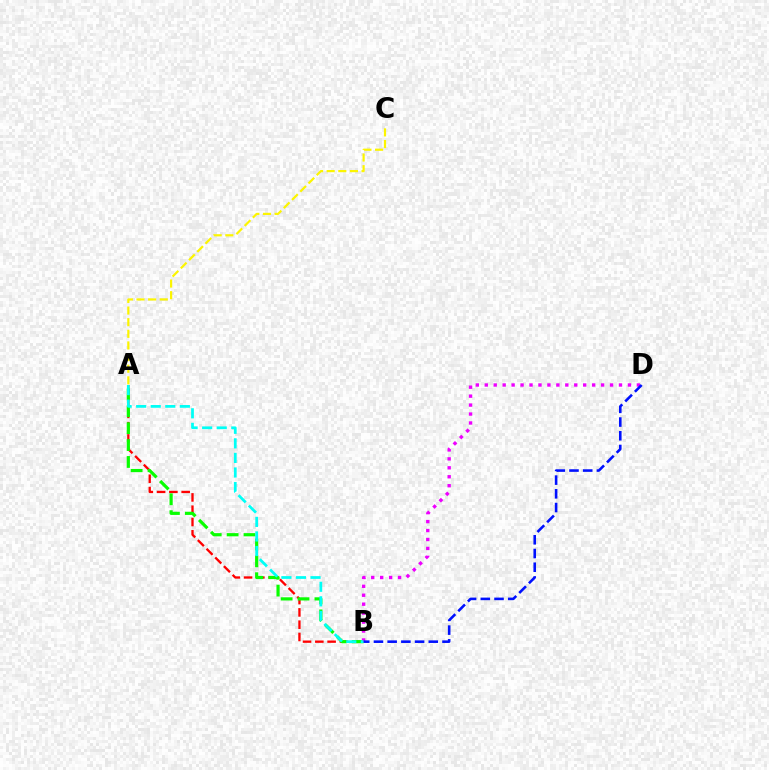{('A', 'B'): [{'color': '#ff0000', 'line_style': 'dashed', 'thickness': 1.67}, {'color': '#08ff00', 'line_style': 'dashed', 'thickness': 2.29}, {'color': '#00fff6', 'line_style': 'dashed', 'thickness': 1.98}], ('B', 'D'): [{'color': '#ee00ff', 'line_style': 'dotted', 'thickness': 2.43}, {'color': '#0010ff', 'line_style': 'dashed', 'thickness': 1.86}], ('A', 'C'): [{'color': '#fcf500', 'line_style': 'dashed', 'thickness': 1.58}]}